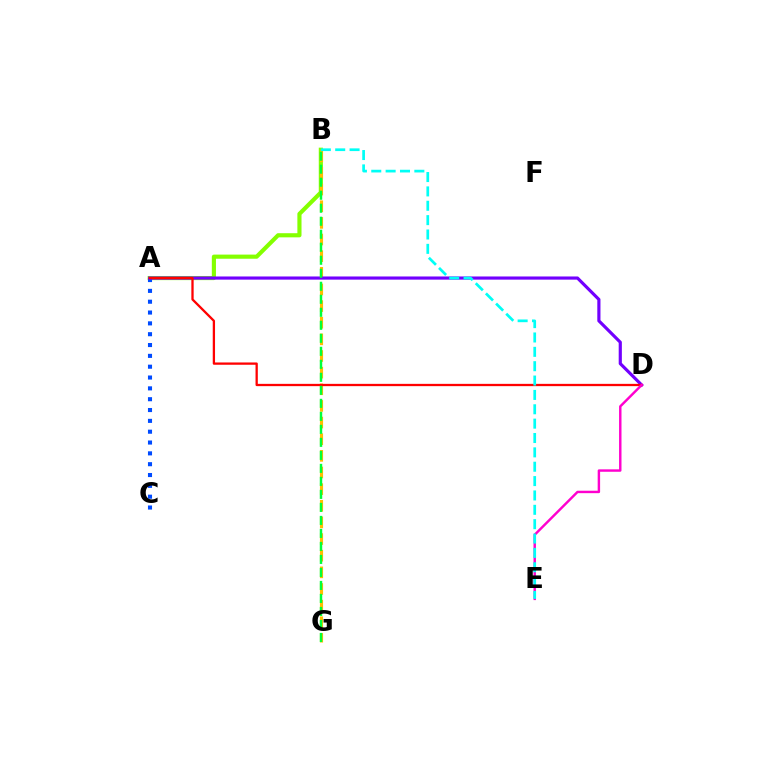{('A', 'B'): [{'color': '#84ff00', 'line_style': 'solid', 'thickness': 2.98}], ('A', 'C'): [{'color': '#004bff', 'line_style': 'dotted', 'thickness': 2.94}], ('B', 'G'): [{'color': '#ffbd00', 'line_style': 'dashed', 'thickness': 2.26}, {'color': '#00ff39', 'line_style': 'dashed', 'thickness': 1.77}], ('A', 'D'): [{'color': '#7200ff', 'line_style': 'solid', 'thickness': 2.28}, {'color': '#ff0000', 'line_style': 'solid', 'thickness': 1.65}], ('D', 'E'): [{'color': '#ff00cf', 'line_style': 'solid', 'thickness': 1.75}], ('B', 'E'): [{'color': '#00fff6', 'line_style': 'dashed', 'thickness': 1.95}]}